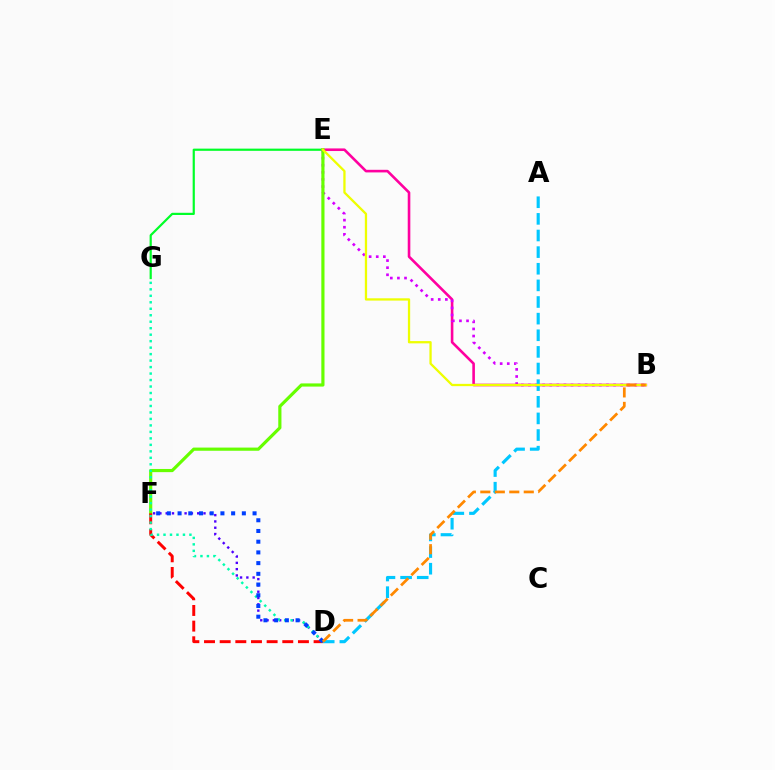{('E', 'G'): [{'color': '#00ff27', 'line_style': 'solid', 'thickness': 1.58}], ('D', 'F'): [{'color': '#4f00ff', 'line_style': 'dotted', 'thickness': 1.71}, {'color': '#ff0000', 'line_style': 'dashed', 'thickness': 2.13}, {'color': '#003fff', 'line_style': 'dotted', 'thickness': 2.91}], ('B', 'E'): [{'color': '#ff00a0', 'line_style': 'solid', 'thickness': 1.88}, {'color': '#d600ff', 'line_style': 'dotted', 'thickness': 1.93}, {'color': '#eeff00', 'line_style': 'solid', 'thickness': 1.64}], ('E', 'F'): [{'color': '#66ff00', 'line_style': 'solid', 'thickness': 2.28}], ('D', 'G'): [{'color': '#00ffaf', 'line_style': 'dotted', 'thickness': 1.76}], ('A', 'D'): [{'color': '#00c7ff', 'line_style': 'dashed', 'thickness': 2.26}], ('B', 'D'): [{'color': '#ff8800', 'line_style': 'dashed', 'thickness': 1.97}]}